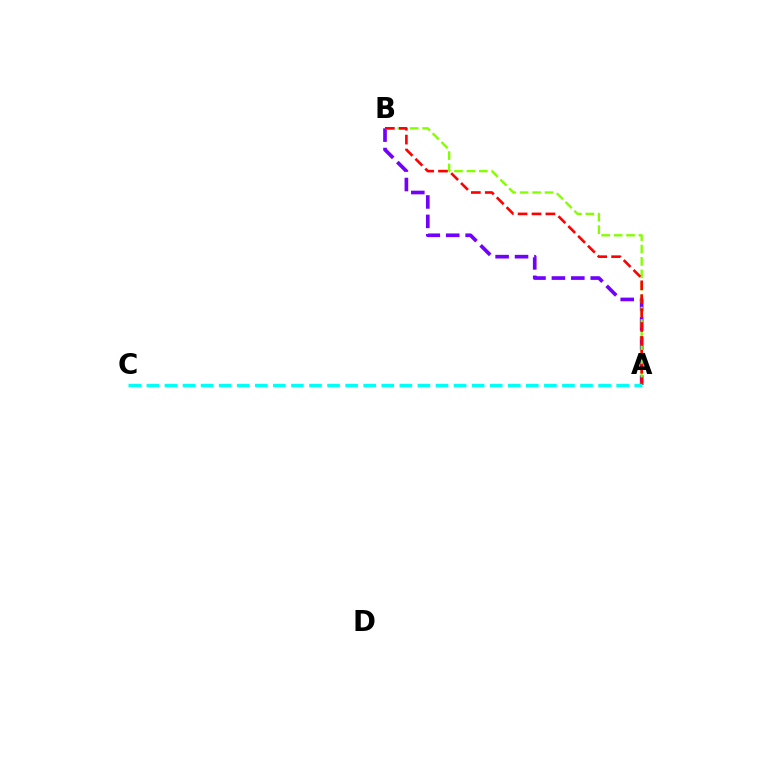{('A', 'B'): [{'color': '#7200ff', 'line_style': 'dashed', 'thickness': 2.64}, {'color': '#84ff00', 'line_style': 'dashed', 'thickness': 1.69}, {'color': '#ff0000', 'line_style': 'dashed', 'thickness': 1.89}], ('A', 'C'): [{'color': '#00fff6', 'line_style': 'dashed', 'thickness': 2.45}]}